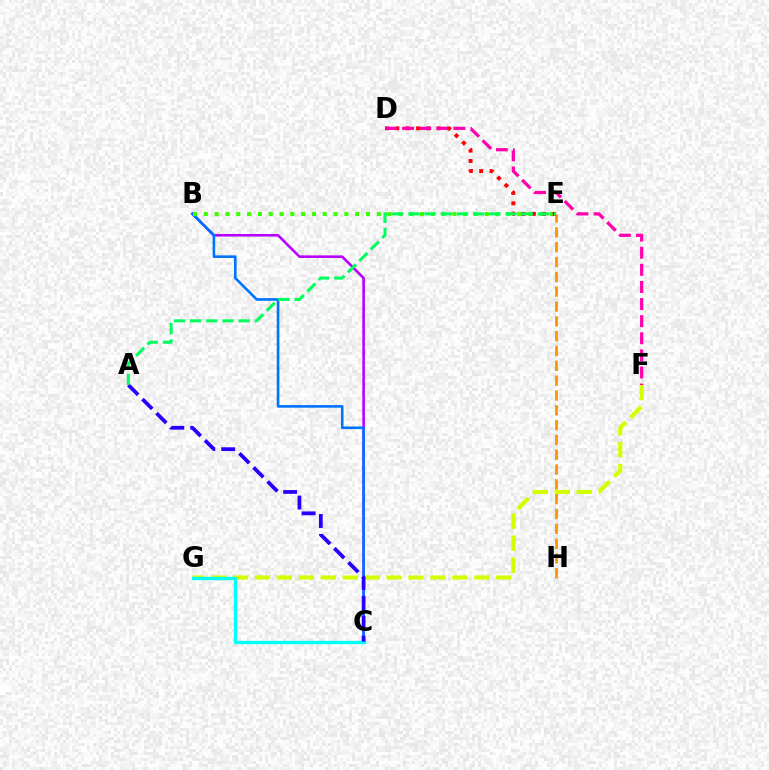{('B', 'C'): [{'color': '#b900ff', 'line_style': 'solid', 'thickness': 1.86}, {'color': '#0074ff', 'line_style': 'solid', 'thickness': 1.89}], ('F', 'G'): [{'color': '#d1ff00', 'line_style': 'dashed', 'thickness': 2.98}], ('E', 'H'): [{'color': '#ff9400', 'line_style': 'dashed', 'thickness': 2.01}], ('C', 'G'): [{'color': '#00fff6', 'line_style': 'solid', 'thickness': 2.4}], ('B', 'E'): [{'color': '#3dff00', 'line_style': 'dotted', 'thickness': 2.94}], ('D', 'E'): [{'color': '#ff0000', 'line_style': 'dotted', 'thickness': 2.82}], ('D', 'F'): [{'color': '#ff00ac', 'line_style': 'dashed', 'thickness': 2.32}], ('A', 'C'): [{'color': '#2500ff', 'line_style': 'dashed', 'thickness': 2.71}], ('A', 'E'): [{'color': '#00ff5c', 'line_style': 'dashed', 'thickness': 2.2}]}